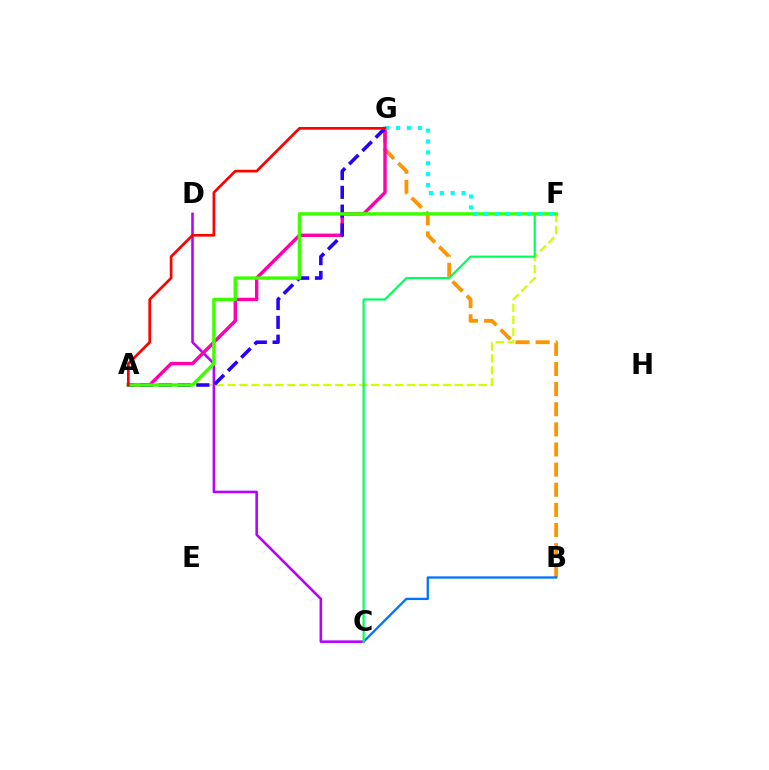{('B', 'G'): [{'color': '#ff9400', 'line_style': 'dashed', 'thickness': 2.73}], ('B', 'C'): [{'color': '#0074ff', 'line_style': 'solid', 'thickness': 1.66}], ('C', 'D'): [{'color': '#b900ff', 'line_style': 'solid', 'thickness': 1.86}], ('A', 'F'): [{'color': '#d1ff00', 'line_style': 'dashed', 'thickness': 1.62}, {'color': '#3dff00', 'line_style': 'solid', 'thickness': 2.45}], ('A', 'G'): [{'color': '#ff00ac', 'line_style': 'solid', 'thickness': 2.46}, {'color': '#2500ff', 'line_style': 'dashed', 'thickness': 2.55}, {'color': '#ff0000', 'line_style': 'solid', 'thickness': 1.93}], ('C', 'F'): [{'color': '#00ff5c', 'line_style': 'solid', 'thickness': 1.58}], ('F', 'G'): [{'color': '#00fff6', 'line_style': 'dotted', 'thickness': 2.96}]}